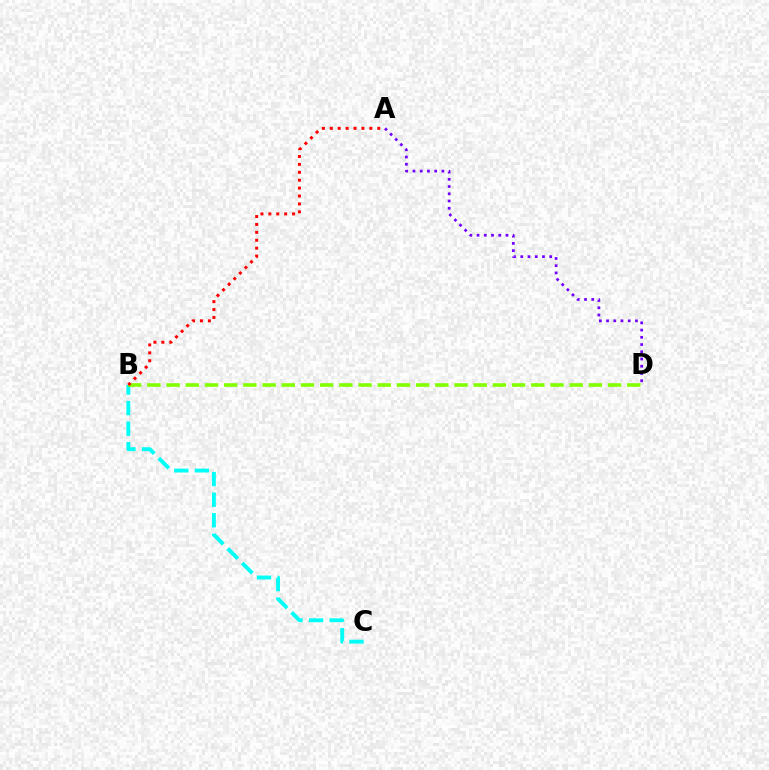{('A', 'D'): [{'color': '#7200ff', 'line_style': 'dotted', 'thickness': 1.96}], ('B', 'C'): [{'color': '#00fff6', 'line_style': 'dashed', 'thickness': 2.8}], ('B', 'D'): [{'color': '#84ff00', 'line_style': 'dashed', 'thickness': 2.61}], ('A', 'B'): [{'color': '#ff0000', 'line_style': 'dotted', 'thickness': 2.15}]}